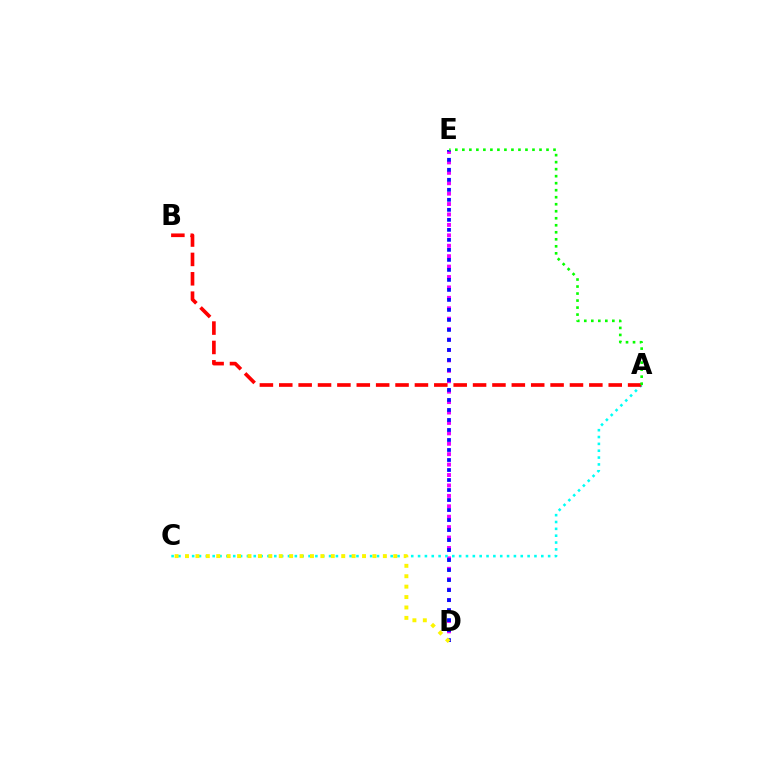{('D', 'E'): [{'color': '#ee00ff', 'line_style': 'dotted', 'thickness': 2.83}, {'color': '#0010ff', 'line_style': 'dotted', 'thickness': 2.72}], ('A', 'C'): [{'color': '#00fff6', 'line_style': 'dotted', 'thickness': 1.86}], ('C', 'D'): [{'color': '#fcf500', 'line_style': 'dotted', 'thickness': 2.83}], ('A', 'B'): [{'color': '#ff0000', 'line_style': 'dashed', 'thickness': 2.63}], ('A', 'E'): [{'color': '#08ff00', 'line_style': 'dotted', 'thickness': 1.91}]}